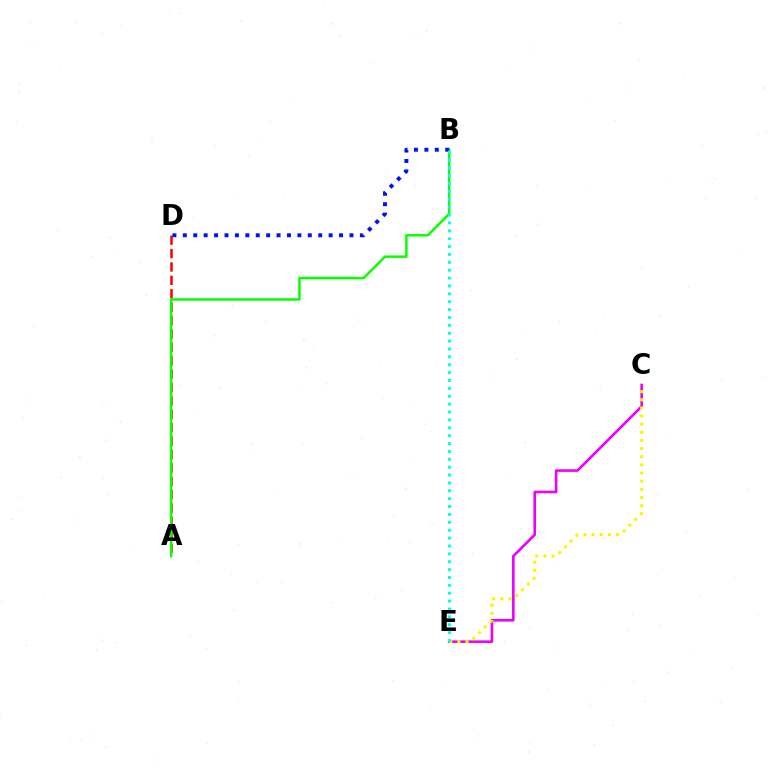{('A', 'D'): [{'color': '#ff0000', 'line_style': 'dashed', 'thickness': 1.82}], ('A', 'B'): [{'color': '#08ff00', 'line_style': 'solid', 'thickness': 1.77}], ('C', 'E'): [{'color': '#ee00ff', 'line_style': 'solid', 'thickness': 1.88}, {'color': '#fcf500', 'line_style': 'dotted', 'thickness': 2.21}], ('B', 'D'): [{'color': '#0010ff', 'line_style': 'dotted', 'thickness': 2.83}], ('B', 'E'): [{'color': '#00fff6', 'line_style': 'dotted', 'thickness': 2.14}]}